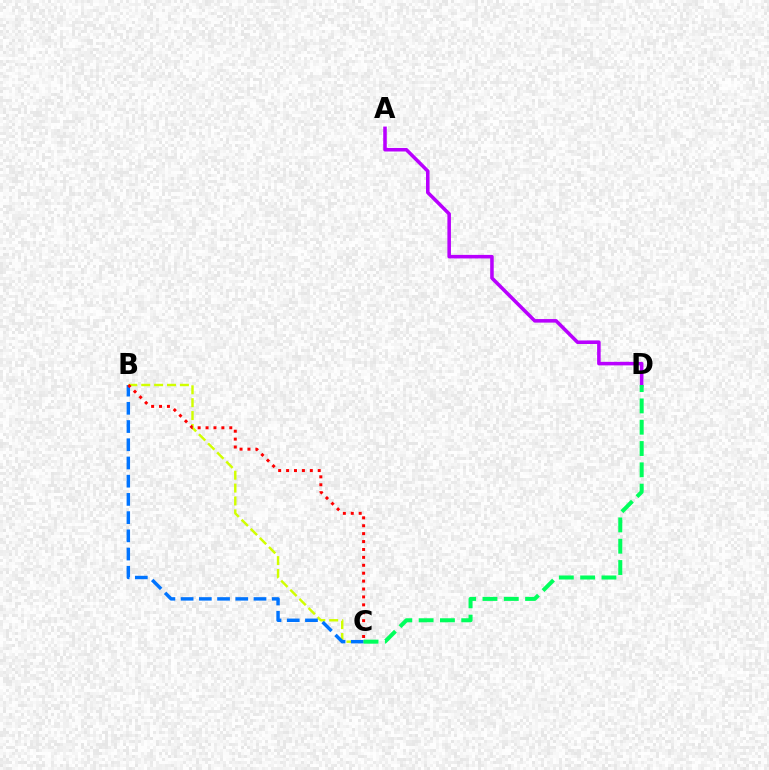{('A', 'D'): [{'color': '#b900ff', 'line_style': 'solid', 'thickness': 2.55}], ('B', 'C'): [{'color': '#d1ff00', 'line_style': 'dashed', 'thickness': 1.75}, {'color': '#0074ff', 'line_style': 'dashed', 'thickness': 2.47}, {'color': '#ff0000', 'line_style': 'dotted', 'thickness': 2.15}], ('C', 'D'): [{'color': '#00ff5c', 'line_style': 'dashed', 'thickness': 2.89}]}